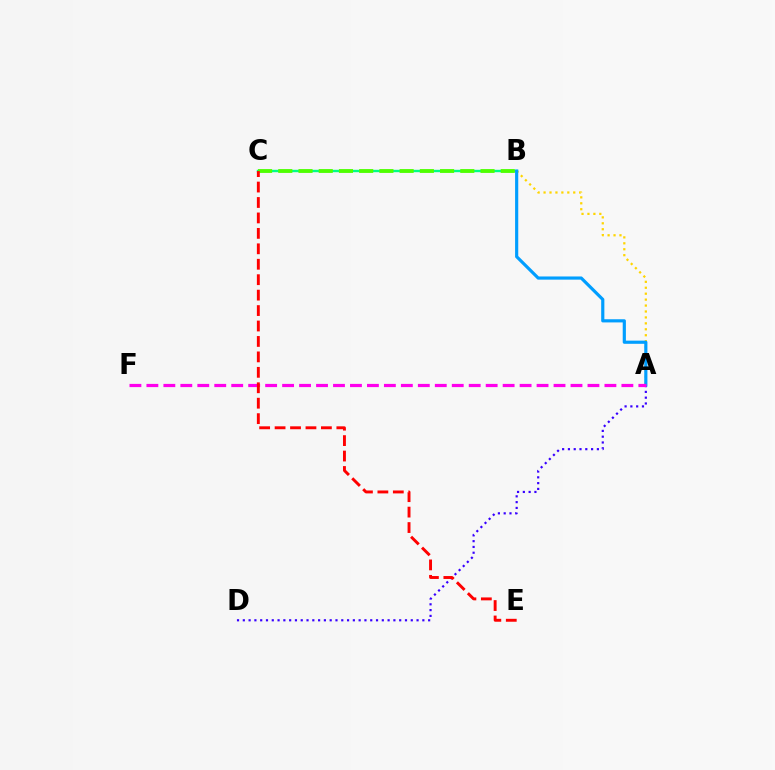{('A', 'B'): [{'color': '#ffd500', 'line_style': 'dotted', 'thickness': 1.61}, {'color': '#009eff', 'line_style': 'solid', 'thickness': 2.28}], ('A', 'D'): [{'color': '#3700ff', 'line_style': 'dotted', 'thickness': 1.57}], ('B', 'C'): [{'color': '#00ff86', 'line_style': 'solid', 'thickness': 1.73}, {'color': '#4fff00', 'line_style': 'dashed', 'thickness': 2.75}], ('A', 'F'): [{'color': '#ff00ed', 'line_style': 'dashed', 'thickness': 2.3}], ('C', 'E'): [{'color': '#ff0000', 'line_style': 'dashed', 'thickness': 2.1}]}